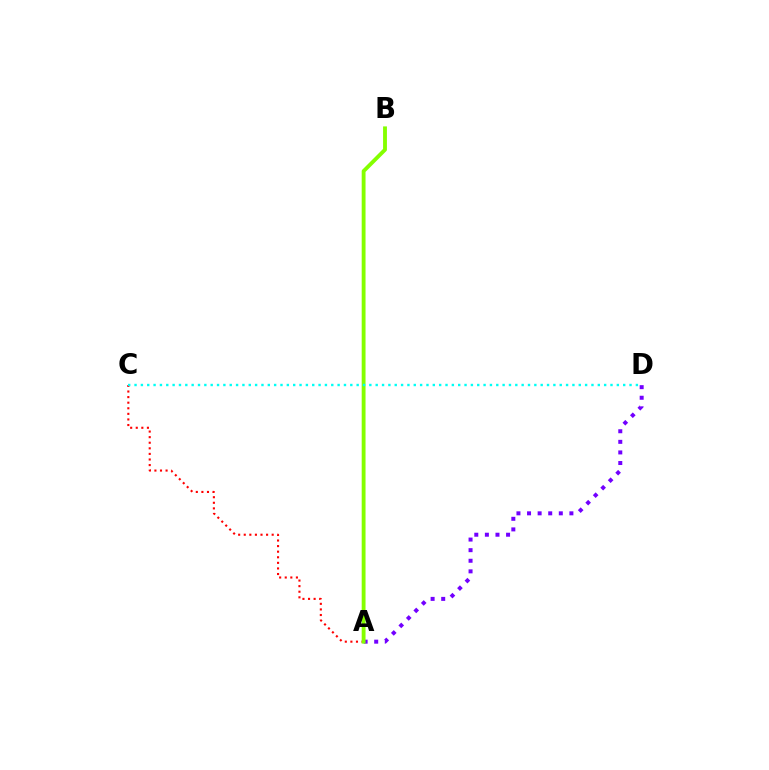{('A', 'D'): [{'color': '#7200ff', 'line_style': 'dotted', 'thickness': 2.88}], ('A', 'C'): [{'color': '#ff0000', 'line_style': 'dotted', 'thickness': 1.52}], ('A', 'B'): [{'color': '#84ff00', 'line_style': 'solid', 'thickness': 2.77}], ('C', 'D'): [{'color': '#00fff6', 'line_style': 'dotted', 'thickness': 1.72}]}